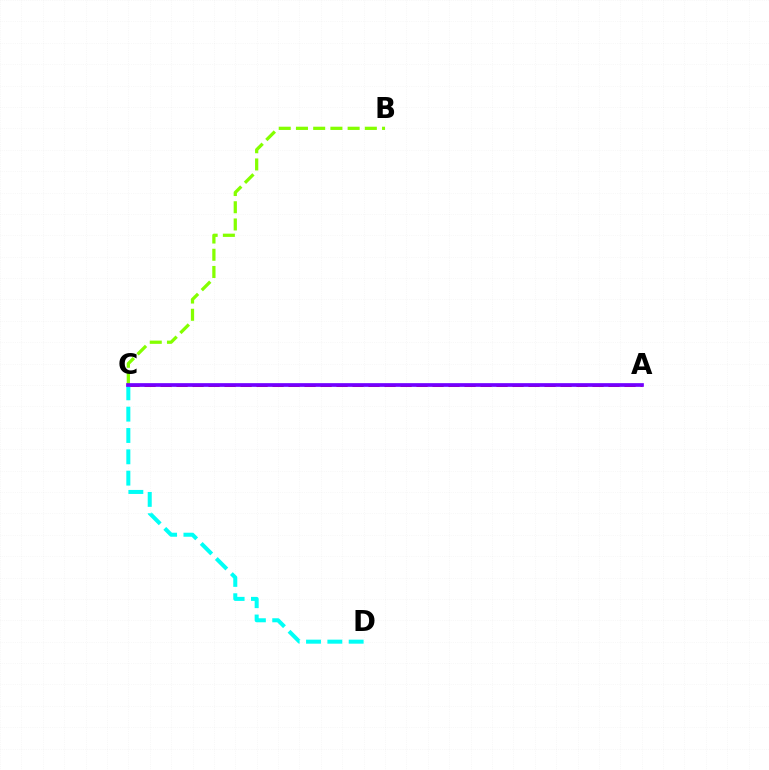{('A', 'C'): [{'color': '#ff0000', 'line_style': 'dashed', 'thickness': 2.17}, {'color': '#7200ff', 'line_style': 'solid', 'thickness': 2.66}], ('C', 'D'): [{'color': '#00fff6', 'line_style': 'dashed', 'thickness': 2.9}], ('B', 'C'): [{'color': '#84ff00', 'line_style': 'dashed', 'thickness': 2.34}]}